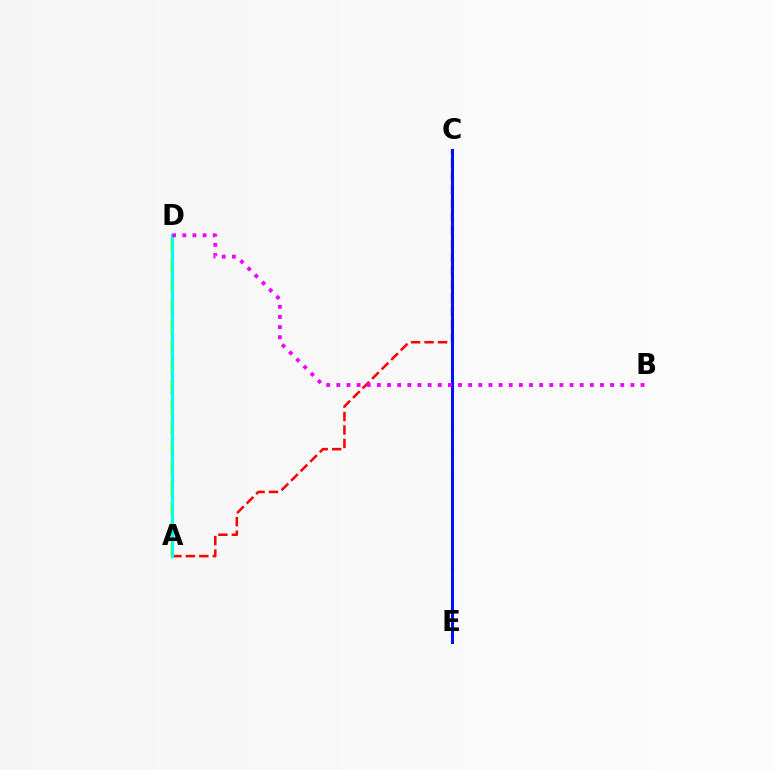{('A', 'D'): [{'color': '#fcf500', 'line_style': 'dashed', 'thickness': 2.75}, {'color': '#00fff6', 'line_style': 'solid', 'thickness': 2.31}], ('C', 'E'): [{'color': '#08ff00', 'line_style': 'dotted', 'thickness': 2.26}, {'color': '#0010ff', 'line_style': 'solid', 'thickness': 2.17}], ('A', 'C'): [{'color': '#ff0000', 'line_style': 'dashed', 'thickness': 1.83}], ('B', 'D'): [{'color': '#ee00ff', 'line_style': 'dotted', 'thickness': 2.76}]}